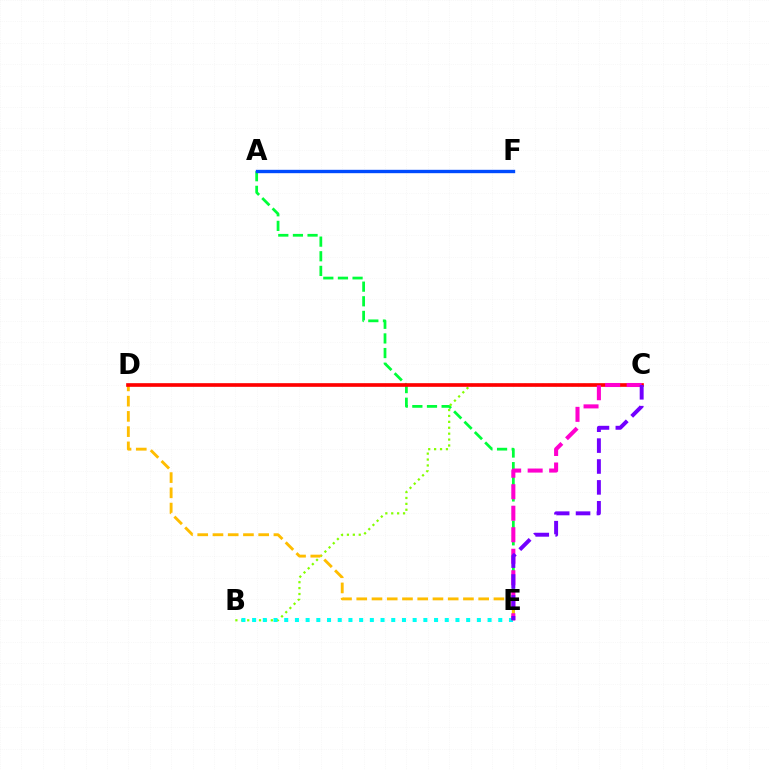{('A', 'E'): [{'color': '#00ff39', 'line_style': 'dashed', 'thickness': 1.99}], ('B', 'C'): [{'color': '#84ff00', 'line_style': 'dotted', 'thickness': 1.61}], ('D', 'E'): [{'color': '#ffbd00', 'line_style': 'dashed', 'thickness': 2.07}], ('B', 'E'): [{'color': '#00fff6', 'line_style': 'dotted', 'thickness': 2.91}], ('C', 'D'): [{'color': '#ff0000', 'line_style': 'solid', 'thickness': 2.63}], ('A', 'F'): [{'color': '#004bff', 'line_style': 'solid', 'thickness': 2.42}], ('C', 'E'): [{'color': '#ff00cf', 'line_style': 'dashed', 'thickness': 2.92}, {'color': '#7200ff', 'line_style': 'dashed', 'thickness': 2.84}]}